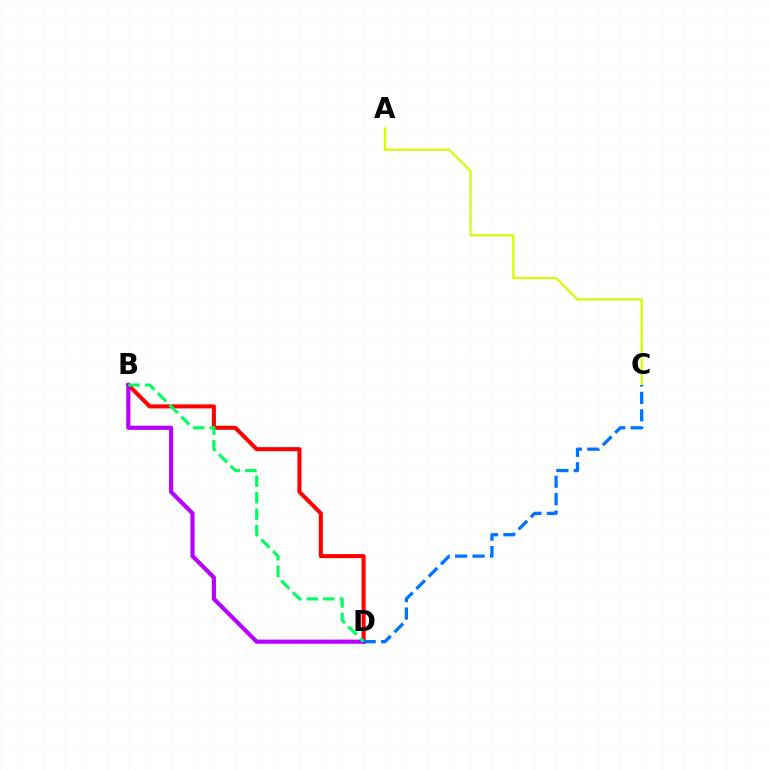{('B', 'D'): [{'color': '#ff0000', 'line_style': 'solid', 'thickness': 2.92}, {'color': '#b900ff', 'line_style': 'solid', 'thickness': 2.99}, {'color': '#00ff5c', 'line_style': 'dashed', 'thickness': 2.24}], ('A', 'C'): [{'color': '#d1ff00', 'line_style': 'solid', 'thickness': 1.56}], ('C', 'D'): [{'color': '#0074ff', 'line_style': 'dashed', 'thickness': 2.37}]}